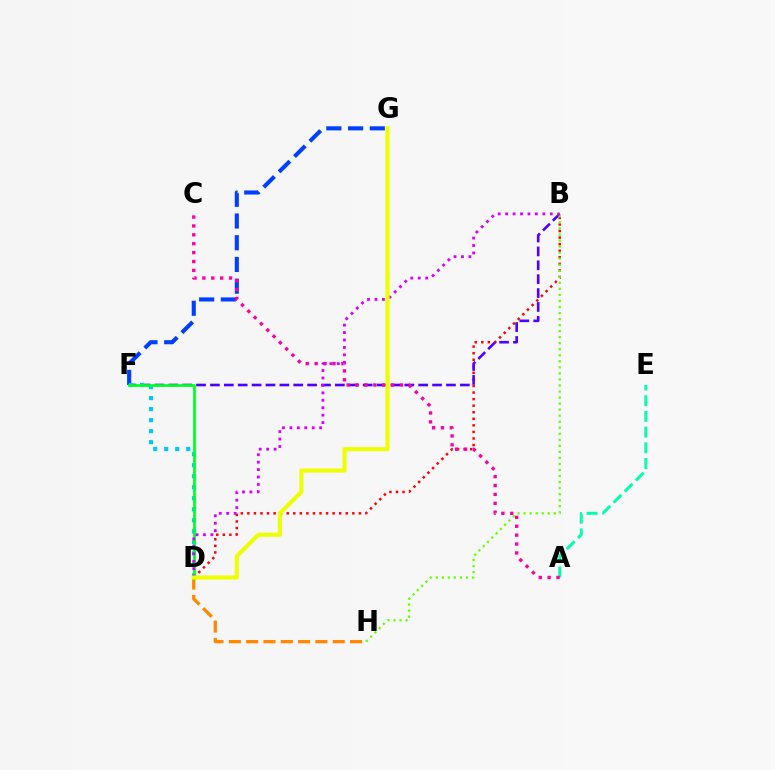{('B', 'D'): [{'color': '#ff0000', 'line_style': 'dotted', 'thickness': 1.78}, {'color': '#d600ff', 'line_style': 'dotted', 'thickness': 2.02}], ('B', 'F'): [{'color': '#4f00ff', 'line_style': 'dashed', 'thickness': 1.89}], ('A', 'E'): [{'color': '#00ffaf', 'line_style': 'dashed', 'thickness': 2.13}], ('F', 'G'): [{'color': '#003fff', 'line_style': 'dashed', 'thickness': 2.95}], ('D', 'H'): [{'color': '#ff8800', 'line_style': 'dashed', 'thickness': 2.35}], ('D', 'F'): [{'color': '#00c7ff', 'line_style': 'dotted', 'thickness': 2.99}, {'color': '#00ff27', 'line_style': 'solid', 'thickness': 1.97}], ('A', 'C'): [{'color': '#ff00a0', 'line_style': 'dotted', 'thickness': 2.42}], ('B', 'H'): [{'color': '#66ff00', 'line_style': 'dotted', 'thickness': 1.64}], ('D', 'G'): [{'color': '#eeff00', 'line_style': 'solid', 'thickness': 2.95}]}